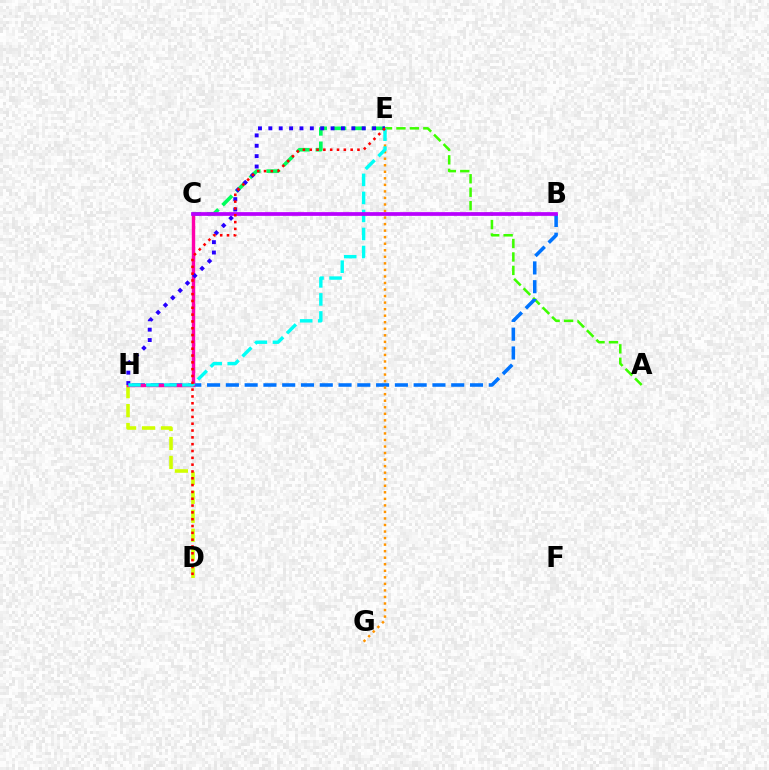{('A', 'E'): [{'color': '#3dff00', 'line_style': 'dashed', 'thickness': 1.83}], ('B', 'H'): [{'color': '#0074ff', 'line_style': 'dashed', 'thickness': 2.55}], ('C', 'E'): [{'color': '#00ff5c', 'line_style': 'dashed', 'thickness': 2.63}], ('D', 'H'): [{'color': '#d1ff00', 'line_style': 'dashed', 'thickness': 2.58}], ('E', 'G'): [{'color': '#ff9400', 'line_style': 'dotted', 'thickness': 1.78}], ('C', 'H'): [{'color': '#ff00ac', 'line_style': 'solid', 'thickness': 2.45}], ('E', 'H'): [{'color': '#2500ff', 'line_style': 'dotted', 'thickness': 2.82}, {'color': '#00fff6', 'line_style': 'dashed', 'thickness': 2.45}], ('B', 'C'): [{'color': '#b900ff', 'line_style': 'solid', 'thickness': 2.69}], ('D', 'E'): [{'color': '#ff0000', 'line_style': 'dotted', 'thickness': 1.85}]}